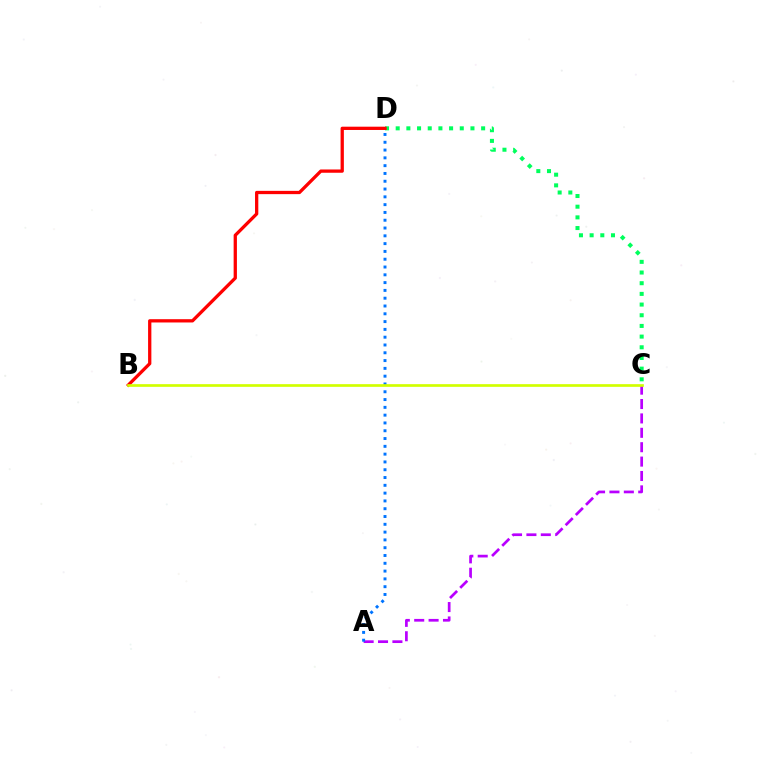{('C', 'D'): [{'color': '#00ff5c', 'line_style': 'dotted', 'thickness': 2.9}], ('A', 'C'): [{'color': '#b900ff', 'line_style': 'dashed', 'thickness': 1.96}], ('A', 'D'): [{'color': '#0074ff', 'line_style': 'dotted', 'thickness': 2.12}], ('B', 'D'): [{'color': '#ff0000', 'line_style': 'solid', 'thickness': 2.36}], ('B', 'C'): [{'color': '#d1ff00', 'line_style': 'solid', 'thickness': 1.93}]}